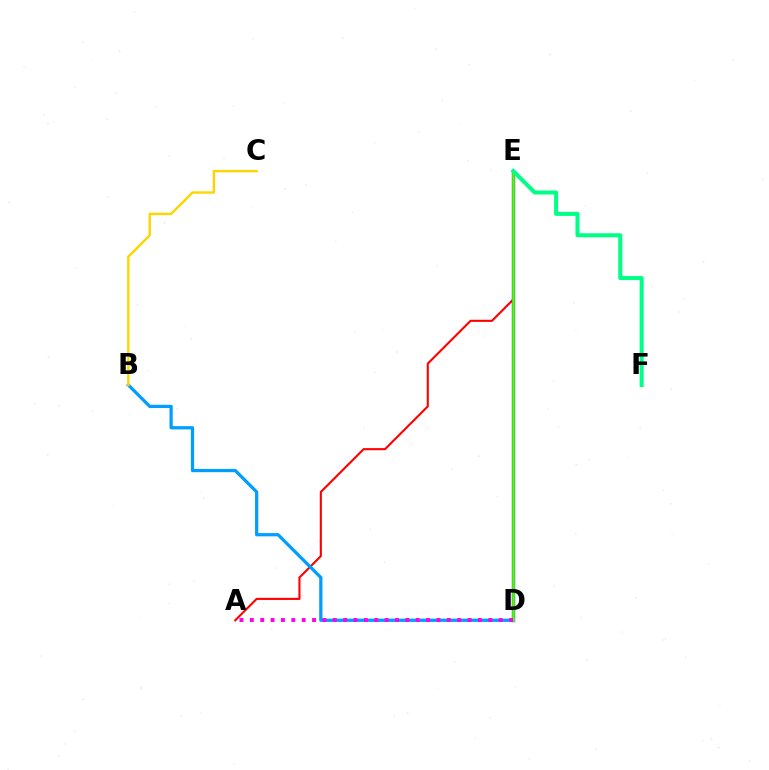{('A', 'E'): [{'color': '#ff0000', 'line_style': 'solid', 'thickness': 1.52}], ('D', 'E'): [{'color': '#3700ff', 'line_style': 'solid', 'thickness': 2.4}, {'color': '#4fff00', 'line_style': 'solid', 'thickness': 1.95}], ('B', 'D'): [{'color': '#009eff', 'line_style': 'solid', 'thickness': 2.33}], ('B', 'C'): [{'color': '#ffd500', 'line_style': 'solid', 'thickness': 1.74}], ('A', 'D'): [{'color': '#ff00ed', 'line_style': 'dotted', 'thickness': 2.82}], ('E', 'F'): [{'color': '#00ff86', 'line_style': 'solid', 'thickness': 2.9}]}